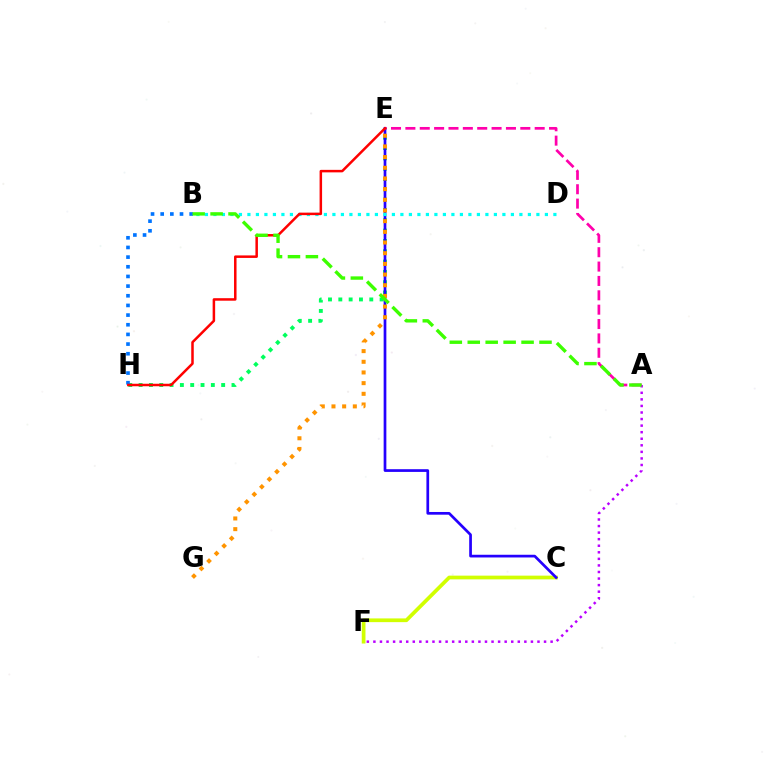{('E', 'H'): [{'color': '#00ff5c', 'line_style': 'dotted', 'thickness': 2.8}, {'color': '#ff0000', 'line_style': 'solid', 'thickness': 1.81}], ('C', 'F'): [{'color': '#d1ff00', 'line_style': 'solid', 'thickness': 2.68}], ('C', 'E'): [{'color': '#2500ff', 'line_style': 'solid', 'thickness': 1.95}], ('B', 'D'): [{'color': '#00fff6', 'line_style': 'dotted', 'thickness': 2.31}], ('E', 'G'): [{'color': '#ff9400', 'line_style': 'dotted', 'thickness': 2.9}], ('B', 'H'): [{'color': '#0074ff', 'line_style': 'dotted', 'thickness': 2.63}], ('A', 'F'): [{'color': '#b900ff', 'line_style': 'dotted', 'thickness': 1.78}], ('A', 'E'): [{'color': '#ff00ac', 'line_style': 'dashed', 'thickness': 1.95}], ('A', 'B'): [{'color': '#3dff00', 'line_style': 'dashed', 'thickness': 2.44}]}